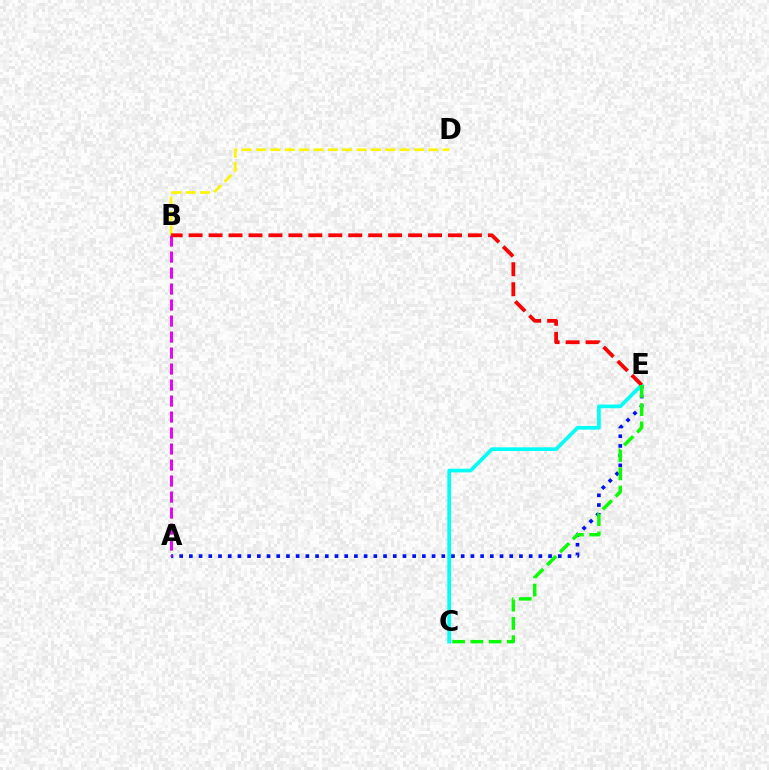{('A', 'E'): [{'color': '#0010ff', 'line_style': 'dotted', 'thickness': 2.64}], ('A', 'B'): [{'color': '#ee00ff', 'line_style': 'dashed', 'thickness': 2.17}], ('C', 'E'): [{'color': '#00fff6', 'line_style': 'solid', 'thickness': 2.65}, {'color': '#08ff00', 'line_style': 'dashed', 'thickness': 2.48}], ('B', 'D'): [{'color': '#fcf500', 'line_style': 'dashed', 'thickness': 1.95}], ('B', 'E'): [{'color': '#ff0000', 'line_style': 'dashed', 'thickness': 2.71}]}